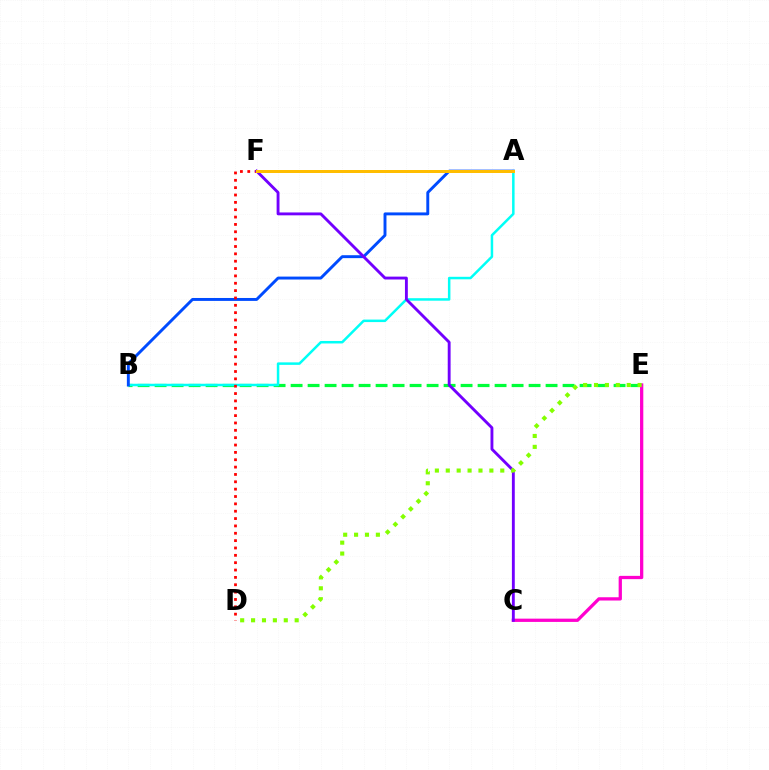{('B', 'E'): [{'color': '#00ff39', 'line_style': 'dashed', 'thickness': 2.31}], ('C', 'E'): [{'color': '#ff00cf', 'line_style': 'solid', 'thickness': 2.35}], ('A', 'B'): [{'color': '#00fff6', 'line_style': 'solid', 'thickness': 1.8}, {'color': '#004bff', 'line_style': 'solid', 'thickness': 2.11}], ('D', 'F'): [{'color': '#ff0000', 'line_style': 'dotted', 'thickness': 2.0}], ('C', 'F'): [{'color': '#7200ff', 'line_style': 'solid', 'thickness': 2.07}], ('A', 'F'): [{'color': '#ffbd00', 'line_style': 'solid', 'thickness': 2.16}], ('D', 'E'): [{'color': '#84ff00', 'line_style': 'dotted', 'thickness': 2.96}]}